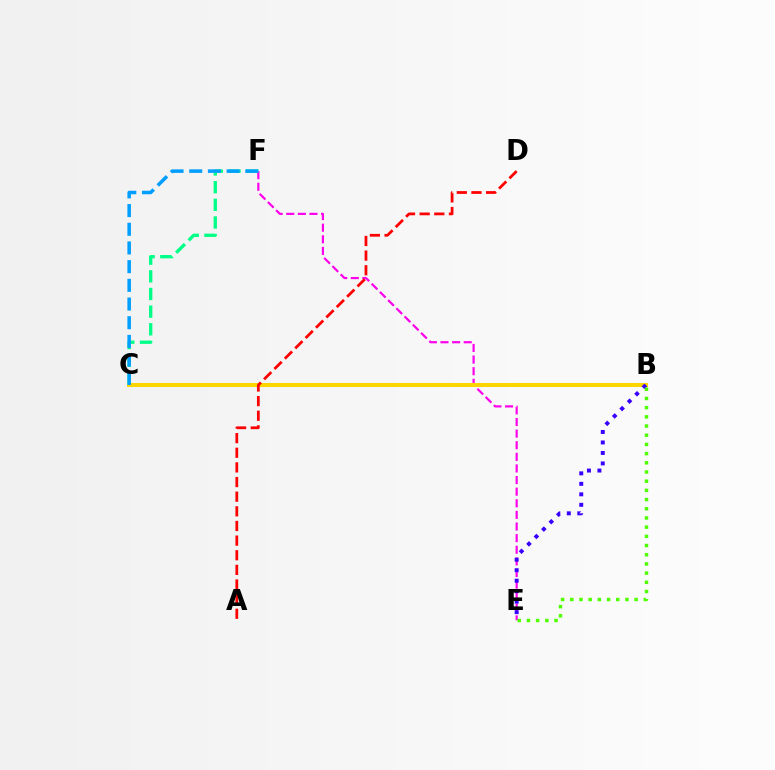{('E', 'F'): [{'color': '#ff00ed', 'line_style': 'dashed', 'thickness': 1.58}], ('B', 'C'): [{'color': '#ffd500', 'line_style': 'solid', 'thickness': 2.91}], ('B', 'E'): [{'color': '#3700ff', 'line_style': 'dotted', 'thickness': 2.85}, {'color': '#4fff00', 'line_style': 'dotted', 'thickness': 2.5}], ('C', 'F'): [{'color': '#00ff86', 'line_style': 'dashed', 'thickness': 2.4}, {'color': '#009eff', 'line_style': 'dashed', 'thickness': 2.54}], ('A', 'D'): [{'color': '#ff0000', 'line_style': 'dashed', 'thickness': 1.99}]}